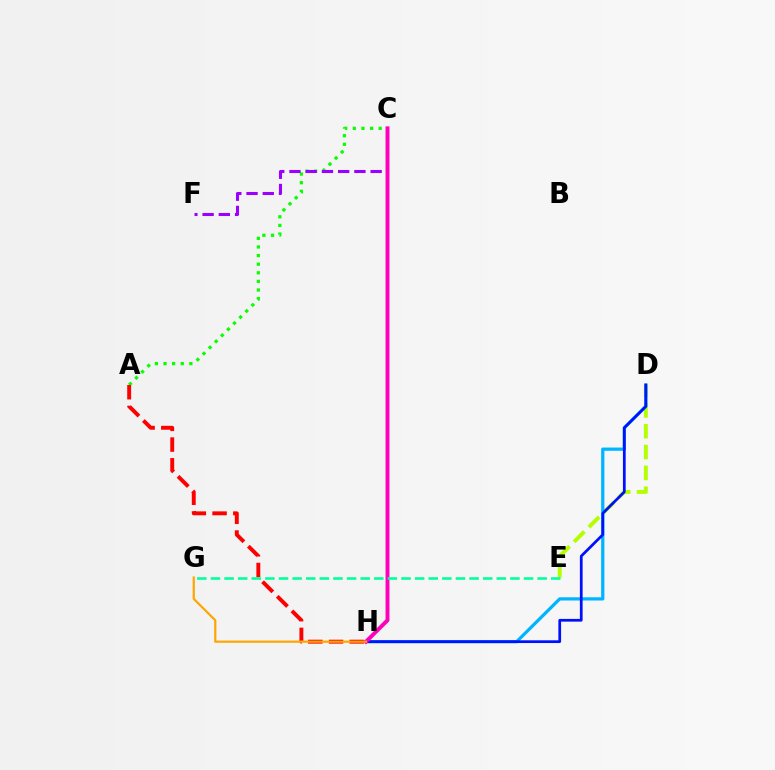{('D', 'E'): [{'color': '#b3ff00', 'line_style': 'dashed', 'thickness': 2.83}], ('A', 'C'): [{'color': '#08ff00', 'line_style': 'dotted', 'thickness': 2.34}], ('A', 'H'): [{'color': '#ff0000', 'line_style': 'dashed', 'thickness': 2.81}], ('D', 'H'): [{'color': '#00b5ff', 'line_style': 'solid', 'thickness': 2.33}, {'color': '#0010ff', 'line_style': 'solid', 'thickness': 1.97}], ('C', 'F'): [{'color': '#9b00ff', 'line_style': 'dashed', 'thickness': 2.21}], ('C', 'H'): [{'color': '#ff00bd', 'line_style': 'solid', 'thickness': 2.82}], ('E', 'G'): [{'color': '#00ff9d', 'line_style': 'dashed', 'thickness': 1.85}], ('G', 'H'): [{'color': '#ffa500', 'line_style': 'solid', 'thickness': 1.58}]}